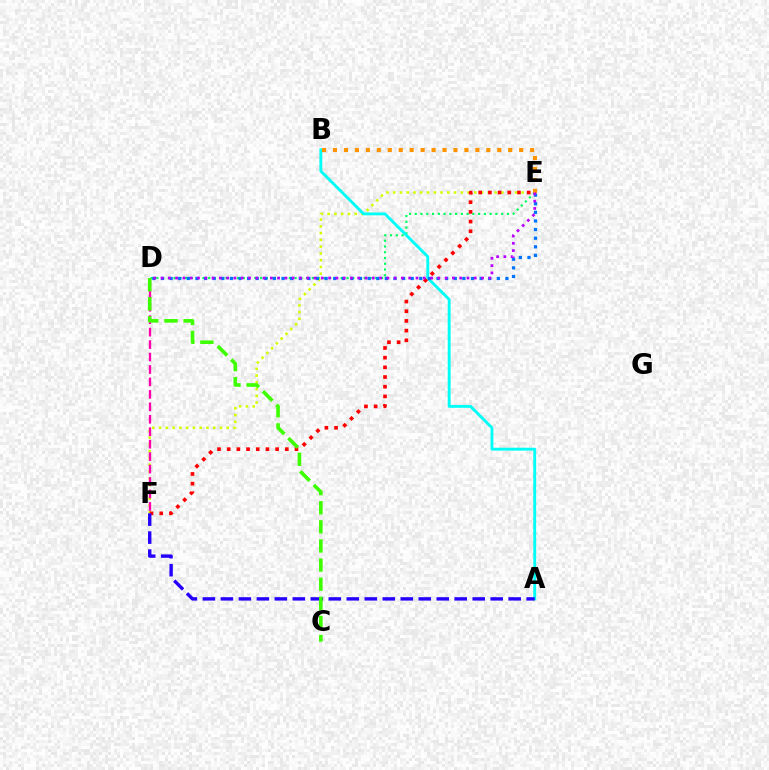{('D', 'E'): [{'color': '#00ff5c', 'line_style': 'dotted', 'thickness': 1.57}, {'color': '#0074ff', 'line_style': 'dotted', 'thickness': 2.34}, {'color': '#b900ff', 'line_style': 'dotted', 'thickness': 1.98}], ('E', 'F'): [{'color': '#d1ff00', 'line_style': 'dotted', 'thickness': 1.84}, {'color': '#ff0000', 'line_style': 'dotted', 'thickness': 2.63}], ('A', 'B'): [{'color': '#00fff6', 'line_style': 'solid', 'thickness': 2.06}], ('D', 'F'): [{'color': '#ff00ac', 'line_style': 'dashed', 'thickness': 1.69}], ('A', 'F'): [{'color': '#2500ff', 'line_style': 'dashed', 'thickness': 2.44}], ('C', 'D'): [{'color': '#3dff00', 'line_style': 'dashed', 'thickness': 2.6}], ('B', 'E'): [{'color': '#ff9400', 'line_style': 'dotted', 'thickness': 2.98}]}